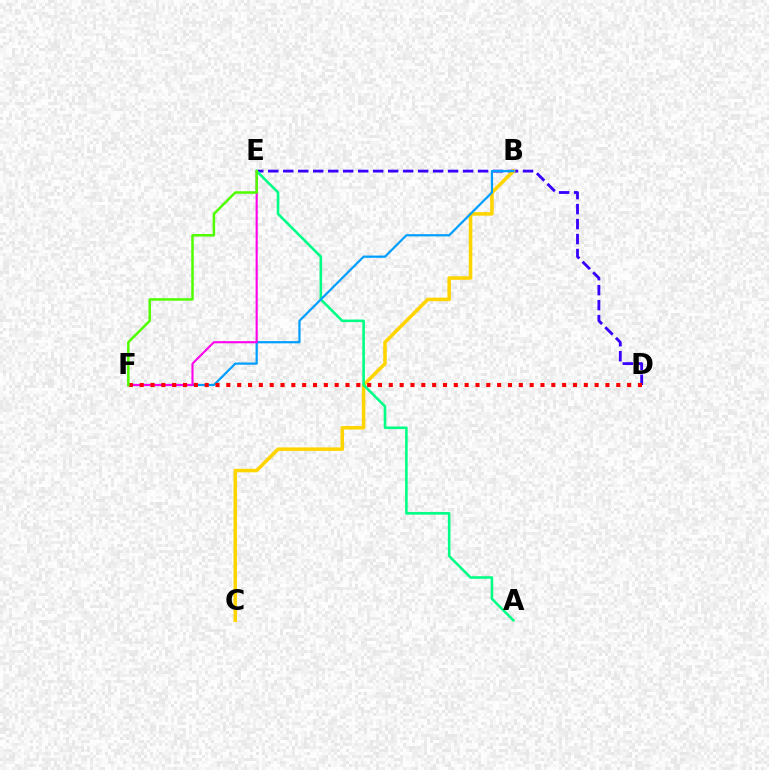{('D', 'E'): [{'color': '#3700ff', 'line_style': 'dashed', 'thickness': 2.04}], ('B', 'C'): [{'color': '#ffd500', 'line_style': 'solid', 'thickness': 2.54}], ('A', 'E'): [{'color': '#00ff86', 'line_style': 'solid', 'thickness': 1.86}], ('B', 'F'): [{'color': '#009eff', 'line_style': 'solid', 'thickness': 1.6}], ('E', 'F'): [{'color': '#ff00ed', 'line_style': 'solid', 'thickness': 1.52}, {'color': '#4fff00', 'line_style': 'solid', 'thickness': 1.8}], ('D', 'F'): [{'color': '#ff0000', 'line_style': 'dotted', 'thickness': 2.94}]}